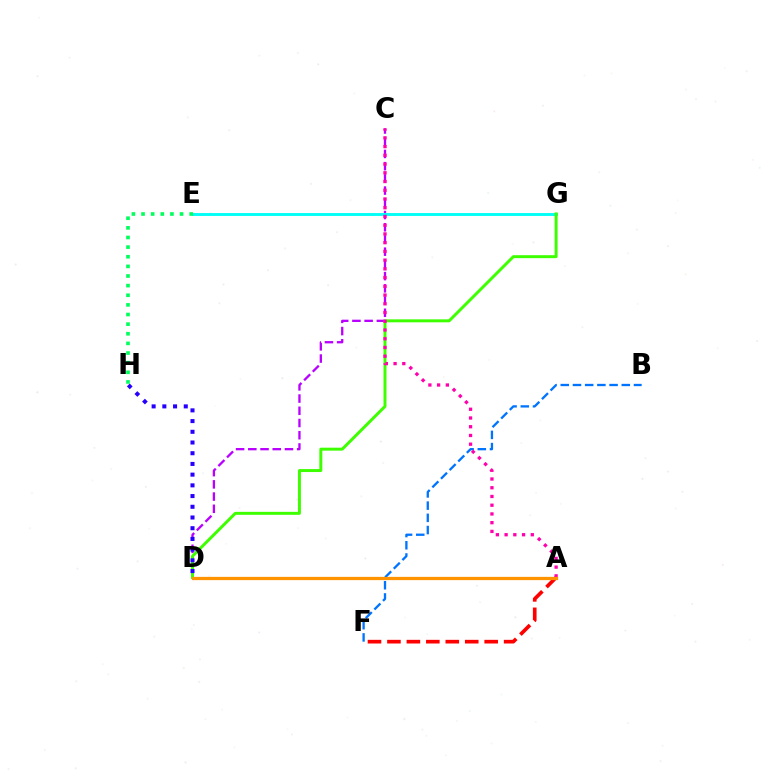{('C', 'D'): [{'color': '#b900ff', 'line_style': 'dashed', 'thickness': 1.66}], ('A', 'D'): [{'color': '#d1ff00', 'line_style': 'solid', 'thickness': 1.82}, {'color': '#ff9400', 'line_style': 'solid', 'thickness': 2.35}], ('E', 'G'): [{'color': '#00fff6', 'line_style': 'solid', 'thickness': 2.08}], ('D', 'G'): [{'color': '#3dff00', 'line_style': 'solid', 'thickness': 2.13}], ('B', 'F'): [{'color': '#0074ff', 'line_style': 'dashed', 'thickness': 1.66}], ('A', 'F'): [{'color': '#ff0000', 'line_style': 'dashed', 'thickness': 2.64}], ('E', 'H'): [{'color': '#00ff5c', 'line_style': 'dotted', 'thickness': 2.62}], ('D', 'H'): [{'color': '#2500ff', 'line_style': 'dotted', 'thickness': 2.91}], ('A', 'C'): [{'color': '#ff00ac', 'line_style': 'dotted', 'thickness': 2.37}]}